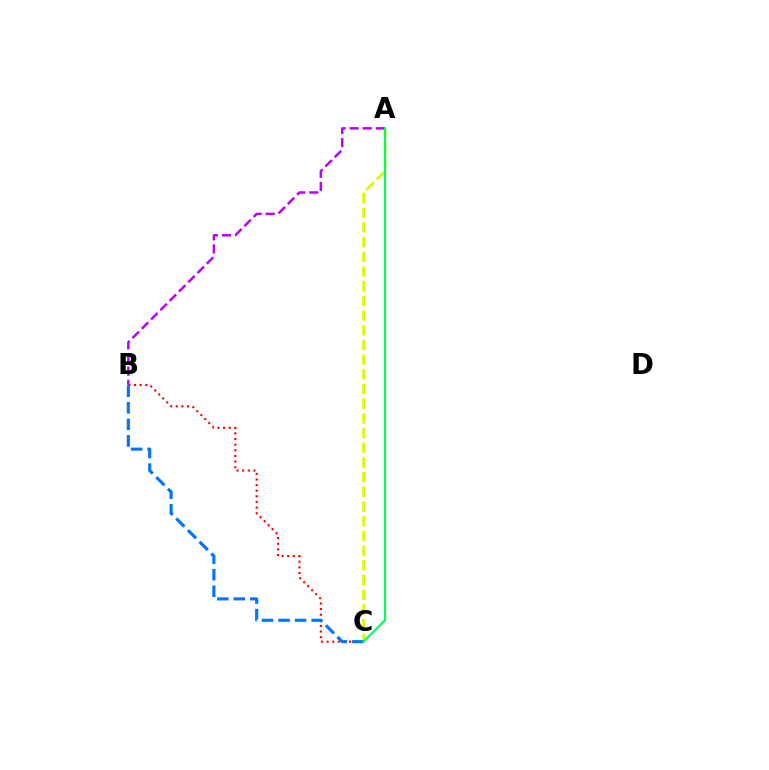{('B', 'C'): [{'color': '#ff0000', 'line_style': 'dotted', 'thickness': 1.53}, {'color': '#0074ff', 'line_style': 'dashed', 'thickness': 2.25}], ('A', 'C'): [{'color': '#d1ff00', 'line_style': 'dashed', 'thickness': 2.0}, {'color': '#00ff5c', 'line_style': 'solid', 'thickness': 1.55}], ('A', 'B'): [{'color': '#b900ff', 'line_style': 'dashed', 'thickness': 1.78}]}